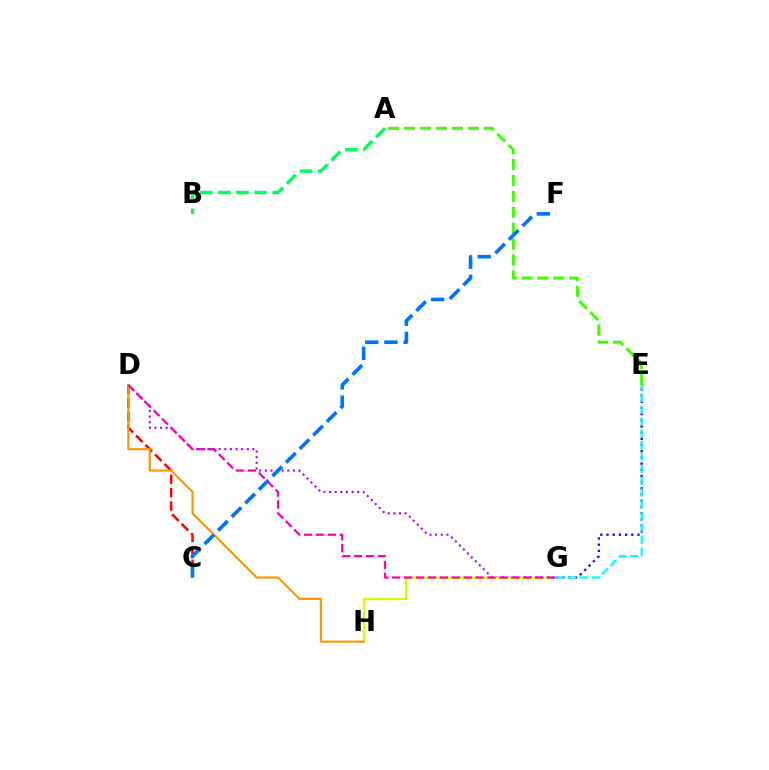{('C', 'D'): [{'color': '#ff0000', 'line_style': 'dashed', 'thickness': 1.82}], ('D', 'G'): [{'color': '#b900ff', 'line_style': 'dotted', 'thickness': 1.53}, {'color': '#ff00ac', 'line_style': 'dashed', 'thickness': 1.62}], ('G', 'H'): [{'color': '#d1ff00', 'line_style': 'solid', 'thickness': 1.63}], ('E', 'G'): [{'color': '#2500ff', 'line_style': 'dotted', 'thickness': 1.68}, {'color': '#00fff6', 'line_style': 'dashed', 'thickness': 1.61}], ('A', 'E'): [{'color': '#3dff00', 'line_style': 'dashed', 'thickness': 2.16}], ('D', 'H'): [{'color': '#ff9400', 'line_style': 'solid', 'thickness': 1.53}], ('C', 'F'): [{'color': '#0074ff', 'line_style': 'dashed', 'thickness': 2.61}], ('A', 'B'): [{'color': '#00ff5c', 'line_style': 'dashed', 'thickness': 2.46}]}